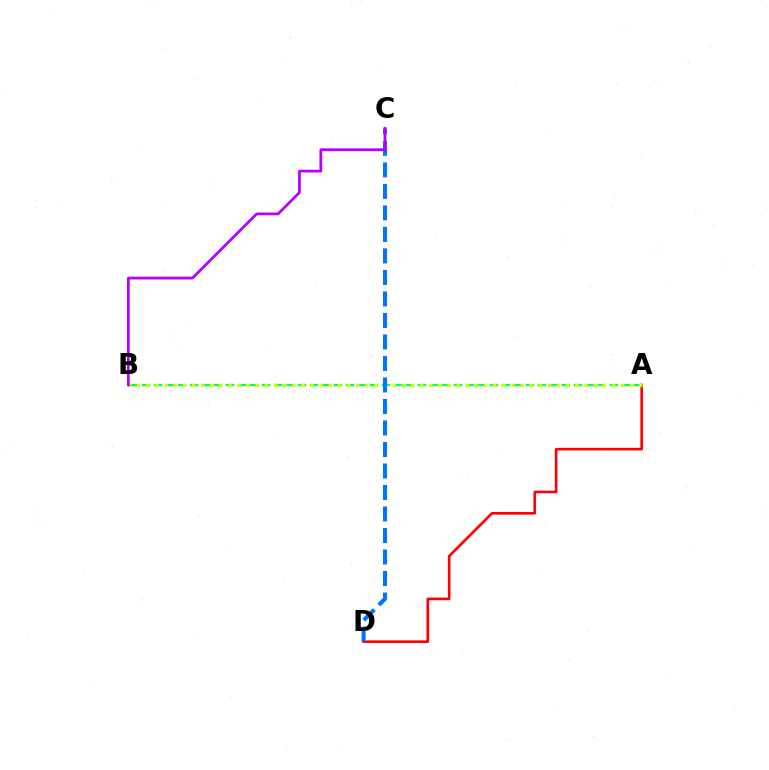{('A', 'D'): [{'color': '#ff0000', 'line_style': 'solid', 'thickness': 1.89}], ('A', 'B'): [{'color': '#00ff5c', 'line_style': 'dashed', 'thickness': 1.63}, {'color': '#d1ff00', 'line_style': 'dotted', 'thickness': 2.48}], ('C', 'D'): [{'color': '#0074ff', 'line_style': 'dashed', 'thickness': 2.92}], ('B', 'C'): [{'color': '#b900ff', 'line_style': 'solid', 'thickness': 2.0}]}